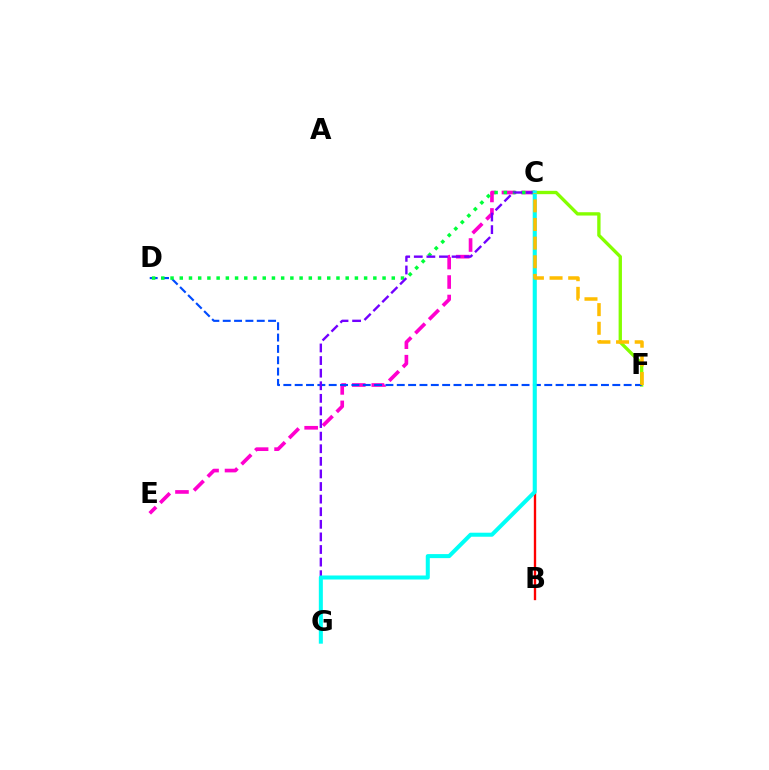{('B', 'C'): [{'color': '#ff0000', 'line_style': 'solid', 'thickness': 1.69}], ('C', 'F'): [{'color': '#84ff00', 'line_style': 'solid', 'thickness': 2.4}, {'color': '#ffbd00', 'line_style': 'dashed', 'thickness': 2.53}], ('C', 'E'): [{'color': '#ff00cf', 'line_style': 'dashed', 'thickness': 2.64}], ('D', 'F'): [{'color': '#004bff', 'line_style': 'dashed', 'thickness': 1.54}], ('C', 'D'): [{'color': '#00ff39', 'line_style': 'dotted', 'thickness': 2.5}], ('C', 'G'): [{'color': '#7200ff', 'line_style': 'dashed', 'thickness': 1.71}, {'color': '#00fff6', 'line_style': 'solid', 'thickness': 2.9}]}